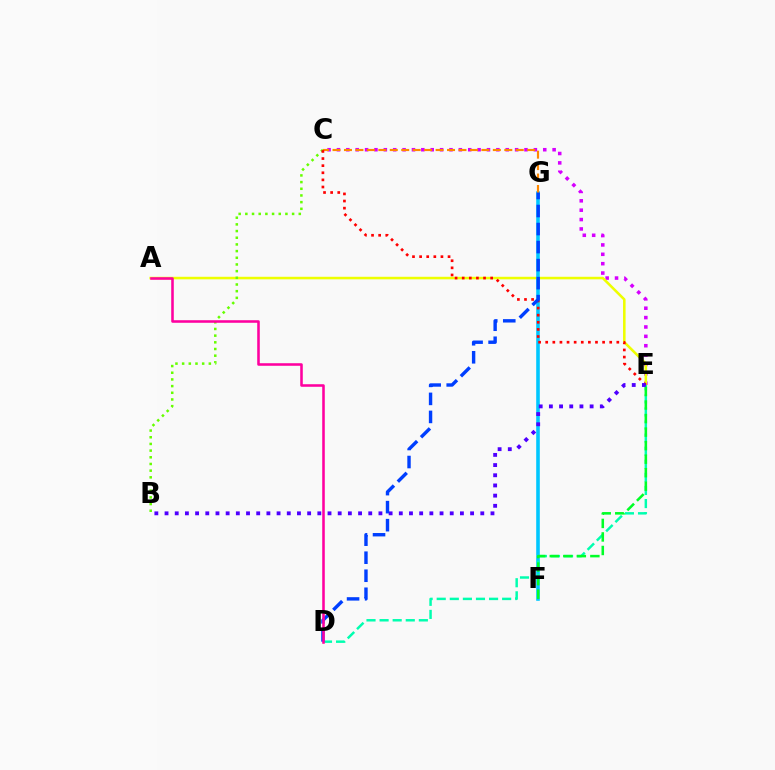{('C', 'E'): [{'color': '#d600ff', 'line_style': 'dotted', 'thickness': 2.55}, {'color': '#ff0000', 'line_style': 'dotted', 'thickness': 1.93}], ('A', 'E'): [{'color': '#eeff00', 'line_style': 'solid', 'thickness': 1.83}], ('B', 'C'): [{'color': '#66ff00', 'line_style': 'dotted', 'thickness': 1.81}], ('F', 'G'): [{'color': '#00c7ff', 'line_style': 'solid', 'thickness': 2.59}], ('D', 'E'): [{'color': '#00ffaf', 'line_style': 'dashed', 'thickness': 1.78}], ('E', 'F'): [{'color': '#00ff27', 'line_style': 'dashed', 'thickness': 1.84}], ('C', 'G'): [{'color': '#ff8800', 'line_style': 'dashed', 'thickness': 1.56}], ('B', 'E'): [{'color': '#4f00ff', 'line_style': 'dotted', 'thickness': 2.77}], ('D', 'G'): [{'color': '#003fff', 'line_style': 'dashed', 'thickness': 2.45}], ('A', 'D'): [{'color': '#ff00a0', 'line_style': 'solid', 'thickness': 1.85}]}